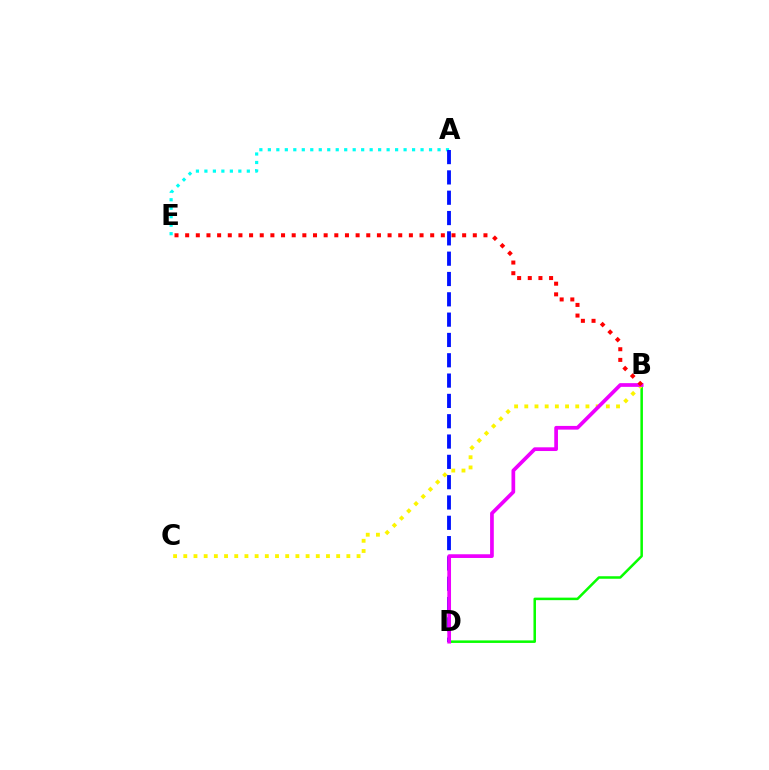{('B', 'D'): [{'color': '#08ff00', 'line_style': 'solid', 'thickness': 1.82}, {'color': '#ee00ff', 'line_style': 'solid', 'thickness': 2.67}], ('A', 'E'): [{'color': '#00fff6', 'line_style': 'dotted', 'thickness': 2.3}], ('B', 'C'): [{'color': '#fcf500', 'line_style': 'dotted', 'thickness': 2.77}], ('A', 'D'): [{'color': '#0010ff', 'line_style': 'dashed', 'thickness': 2.76}], ('B', 'E'): [{'color': '#ff0000', 'line_style': 'dotted', 'thickness': 2.89}]}